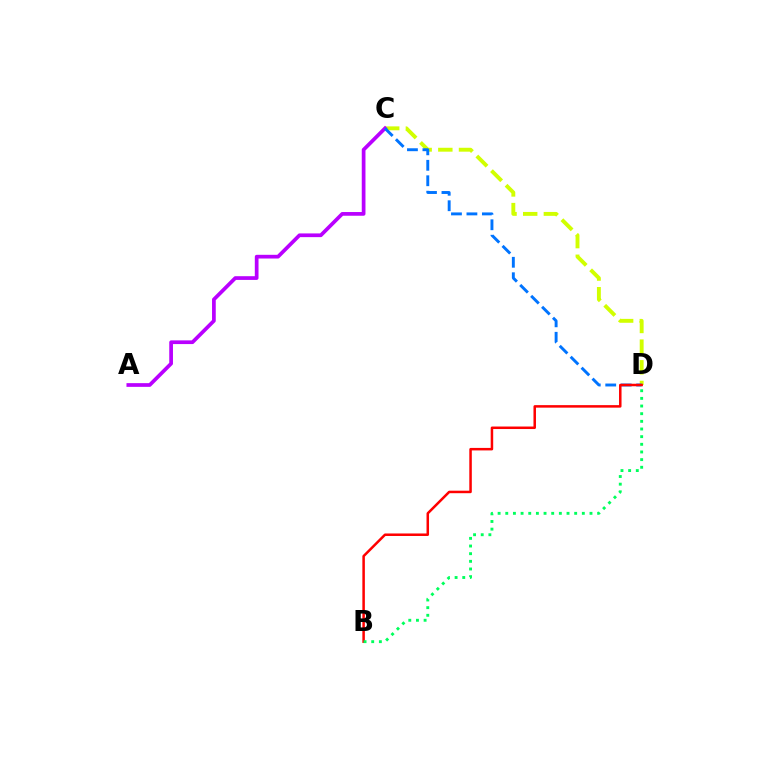{('C', 'D'): [{'color': '#d1ff00', 'line_style': 'dashed', 'thickness': 2.81}, {'color': '#0074ff', 'line_style': 'dashed', 'thickness': 2.1}], ('A', 'C'): [{'color': '#b900ff', 'line_style': 'solid', 'thickness': 2.67}], ('B', 'D'): [{'color': '#ff0000', 'line_style': 'solid', 'thickness': 1.81}, {'color': '#00ff5c', 'line_style': 'dotted', 'thickness': 2.08}]}